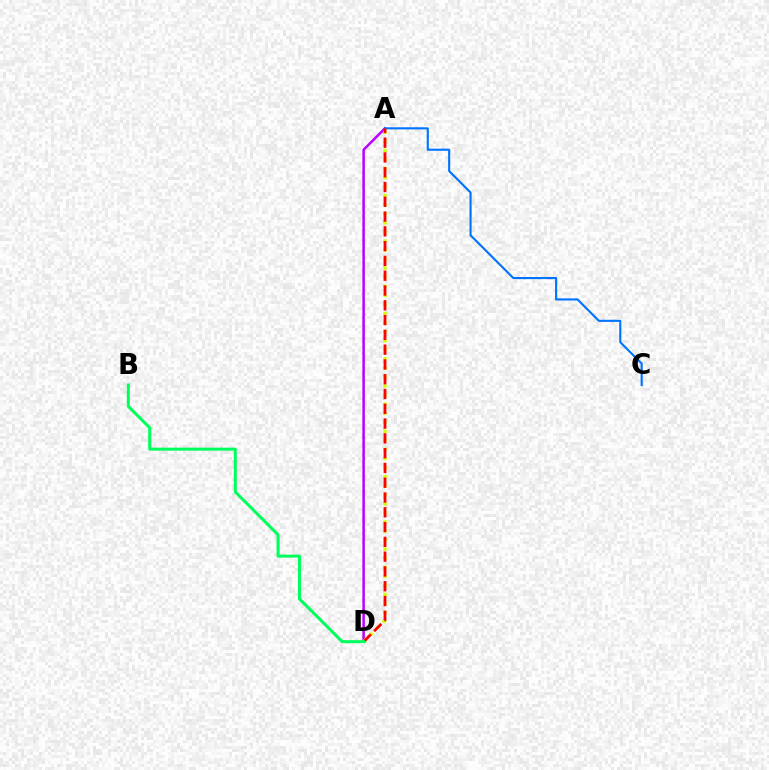{('A', 'D'): [{'color': '#b900ff', 'line_style': 'solid', 'thickness': 1.79}, {'color': '#d1ff00', 'line_style': 'dotted', 'thickness': 2.46}, {'color': '#ff0000', 'line_style': 'dashed', 'thickness': 2.01}], ('A', 'C'): [{'color': '#0074ff', 'line_style': 'solid', 'thickness': 1.52}], ('B', 'D'): [{'color': '#00ff5c', 'line_style': 'solid', 'thickness': 2.18}]}